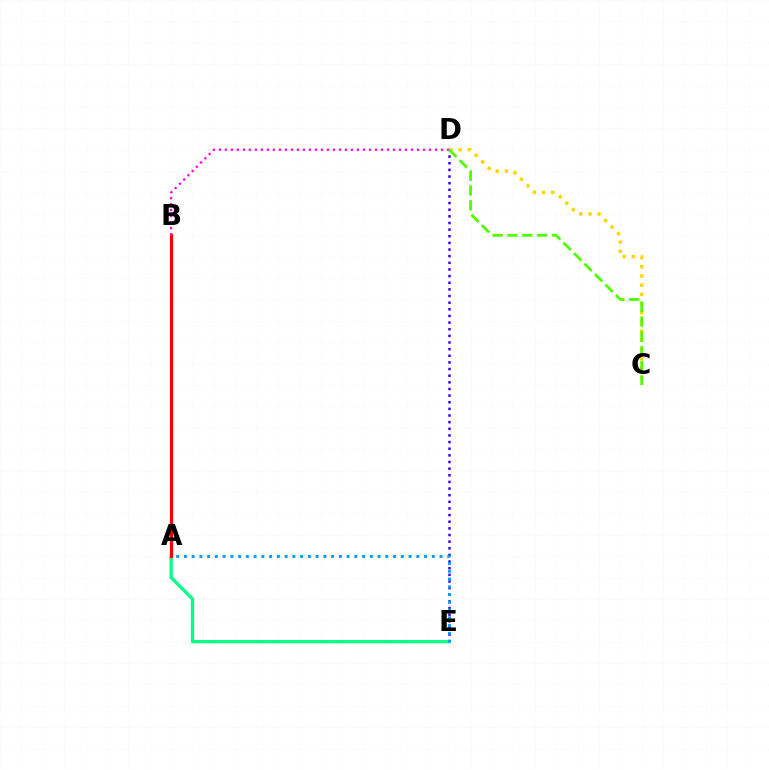{('D', 'E'): [{'color': '#3700ff', 'line_style': 'dotted', 'thickness': 1.8}], ('A', 'E'): [{'color': '#00ff86', 'line_style': 'solid', 'thickness': 2.34}, {'color': '#009eff', 'line_style': 'dotted', 'thickness': 2.11}], ('A', 'B'): [{'color': '#ff0000', 'line_style': 'solid', 'thickness': 2.3}], ('B', 'D'): [{'color': '#ff00ed', 'line_style': 'dotted', 'thickness': 1.63}], ('C', 'D'): [{'color': '#ffd500', 'line_style': 'dotted', 'thickness': 2.5}, {'color': '#4fff00', 'line_style': 'dashed', 'thickness': 2.01}]}